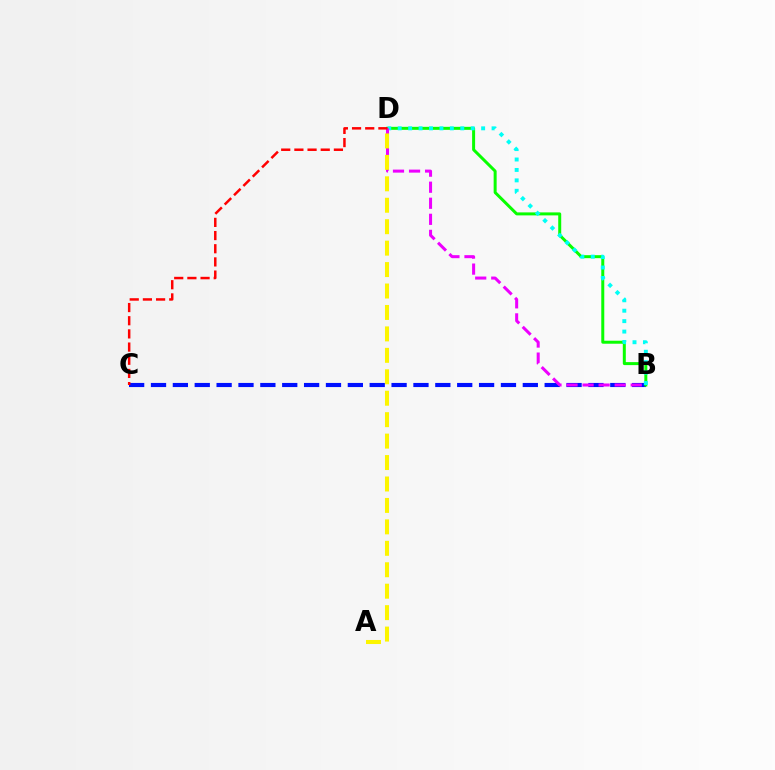{('B', 'C'): [{'color': '#0010ff', 'line_style': 'dashed', 'thickness': 2.97}], ('B', 'D'): [{'color': '#08ff00', 'line_style': 'solid', 'thickness': 2.15}, {'color': '#00fff6', 'line_style': 'dotted', 'thickness': 2.83}, {'color': '#ee00ff', 'line_style': 'dashed', 'thickness': 2.18}], ('A', 'D'): [{'color': '#fcf500', 'line_style': 'dashed', 'thickness': 2.91}], ('C', 'D'): [{'color': '#ff0000', 'line_style': 'dashed', 'thickness': 1.79}]}